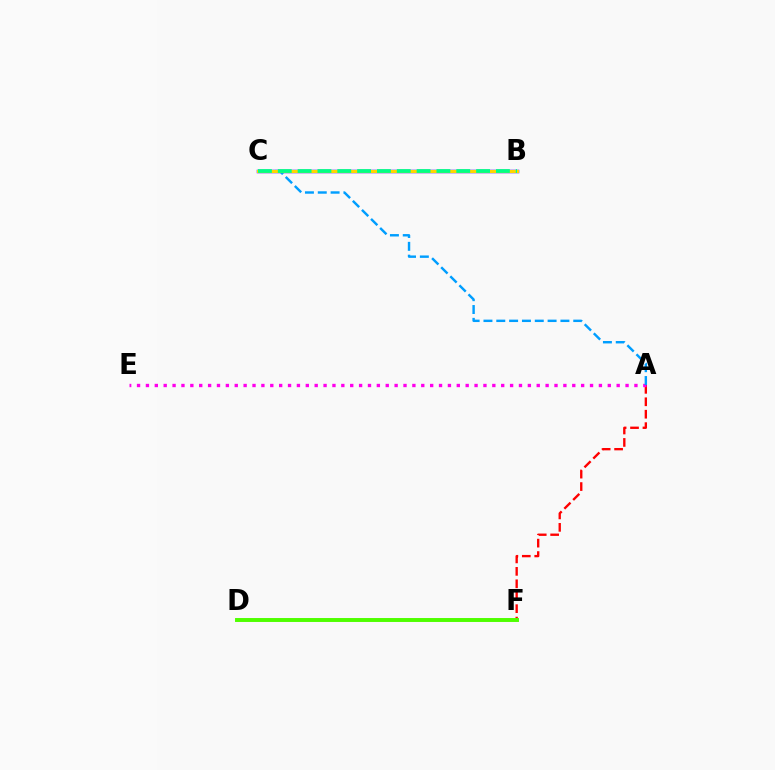{('A', 'F'): [{'color': '#ff0000', 'line_style': 'dashed', 'thickness': 1.69}], ('D', 'F'): [{'color': '#4fff00', 'line_style': 'solid', 'thickness': 2.83}], ('B', 'C'): [{'color': '#3700ff', 'line_style': 'solid', 'thickness': 2.51}, {'color': '#ffd500', 'line_style': 'solid', 'thickness': 2.22}, {'color': '#00ff86', 'line_style': 'dashed', 'thickness': 2.69}], ('A', 'E'): [{'color': '#ff00ed', 'line_style': 'dotted', 'thickness': 2.41}], ('A', 'C'): [{'color': '#009eff', 'line_style': 'dashed', 'thickness': 1.74}]}